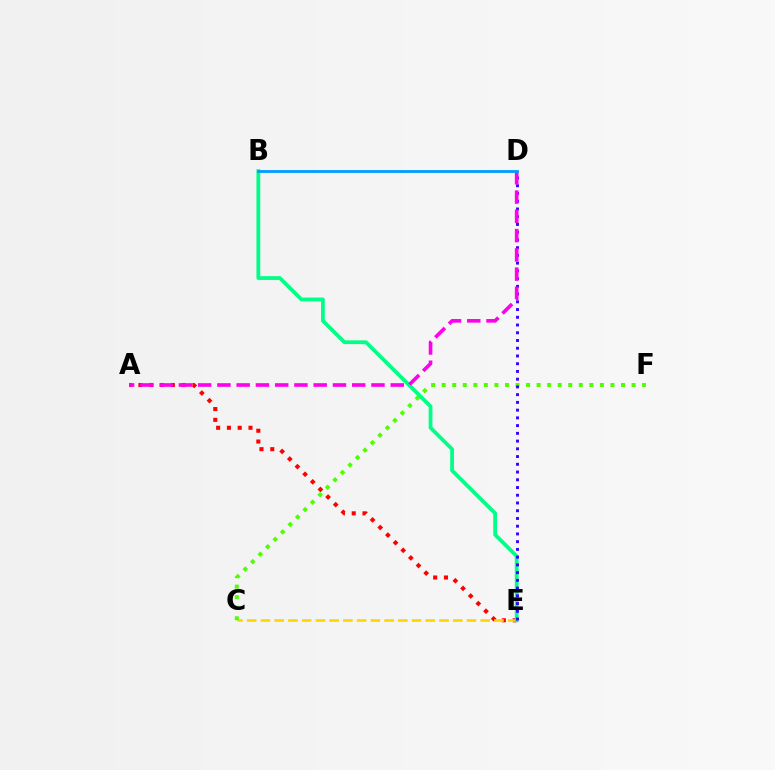{('A', 'E'): [{'color': '#ff0000', 'line_style': 'dotted', 'thickness': 2.93}], ('C', 'E'): [{'color': '#ffd500', 'line_style': 'dashed', 'thickness': 1.87}], ('C', 'F'): [{'color': '#4fff00', 'line_style': 'dotted', 'thickness': 2.87}], ('B', 'E'): [{'color': '#00ff86', 'line_style': 'solid', 'thickness': 2.71}], ('D', 'E'): [{'color': '#3700ff', 'line_style': 'dotted', 'thickness': 2.1}], ('A', 'D'): [{'color': '#ff00ed', 'line_style': 'dashed', 'thickness': 2.62}], ('B', 'D'): [{'color': '#009eff', 'line_style': 'solid', 'thickness': 2.05}]}